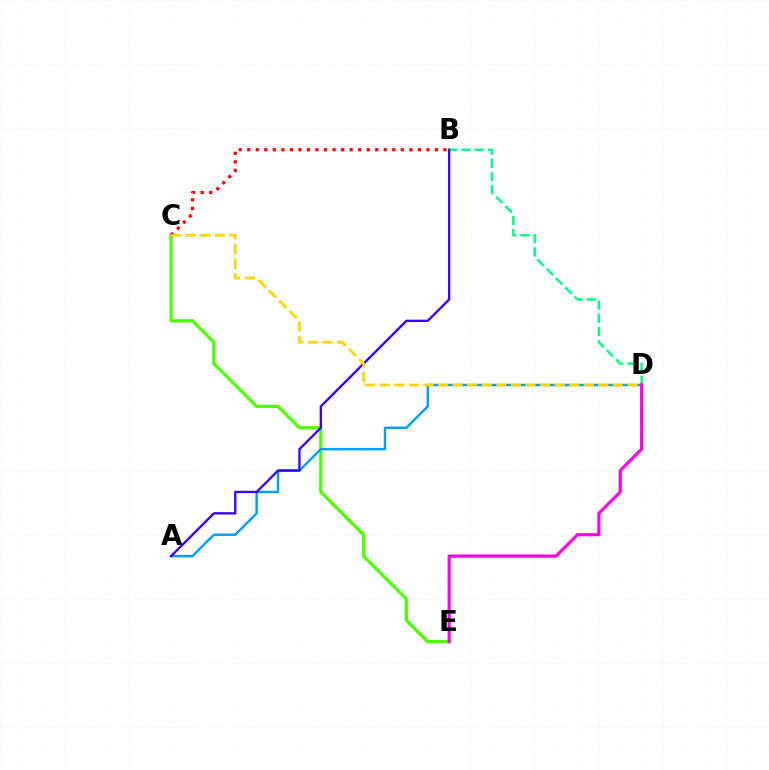{('B', 'D'): [{'color': '#00ff86', 'line_style': 'dashed', 'thickness': 1.79}], ('C', 'E'): [{'color': '#4fff00', 'line_style': 'solid', 'thickness': 2.34}], ('B', 'C'): [{'color': '#ff0000', 'line_style': 'dotted', 'thickness': 2.32}], ('A', 'D'): [{'color': '#009eff', 'line_style': 'solid', 'thickness': 1.74}], ('A', 'B'): [{'color': '#3700ff', 'line_style': 'solid', 'thickness': 1.68}], ('C', 'D'): [{'color': '#ffd500', 'line_style': 'dashed', 'thickness': 1.98}], ('D', 'E'): [{'color': '#ff00ed', 'line_style': 'solid', 'thickness': 2.28}]}